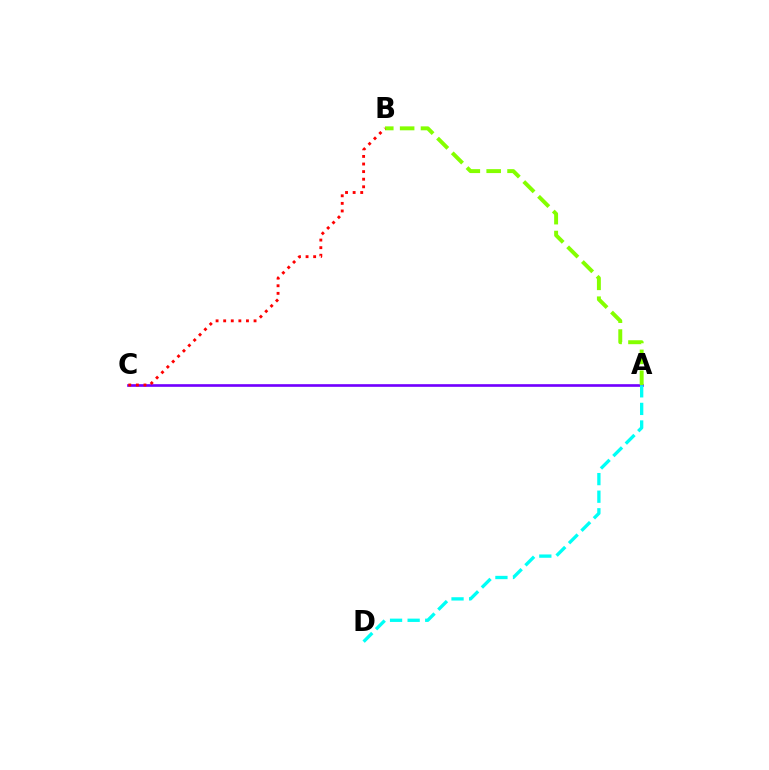{('A', 'C'): [{'color': '#7200ff', 'line_style': 'solid', 'thickness': 1.91}], ('A', 'B'): [{'color': '#84ff00', 'line_style': 'dashed', 'thickness': 2.83}], ('A', 'D'): [{'color': '#00fff6', 'line_style': 'dashed', 'thickness': 2.39}], ('B', 'C'): [{'color': '#ff0000', 'line_style': 'dotted', 'thickness': 2.06}]}